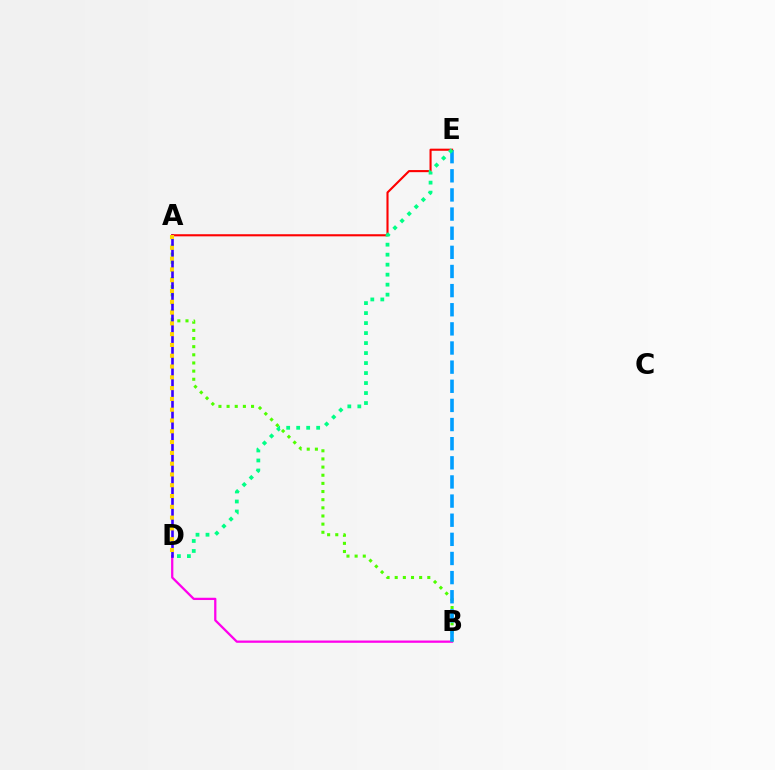{('B', 'D'): [{'color': '#ff00ed', 'line_style': 'solid', 'thickness': 1.63}], ('A', 'B'): [{'color': '#4fff00', 'line_style': 'dotted', 'thickness': 2.21}], ('B', 'E'): [{'color': '#009eff', 'line_style': 'dashed', 'thickness': 2.6}], ('A', 'D'): [{'color': '#3700ff', 'line_style': 'solid', 'thickness': 1.88}, {'color': '#ffd500', 'line_style': 'dotted', 'thickness': 2.93}], ('A', 'E'): [{'color': '#ff0000', 'line_style': 'solid', 'thickness': 1.52}], ('D', 'E'): [{'color': '#00ff86', 'line_style': 'dotted', 'thickness': 2.72}]}